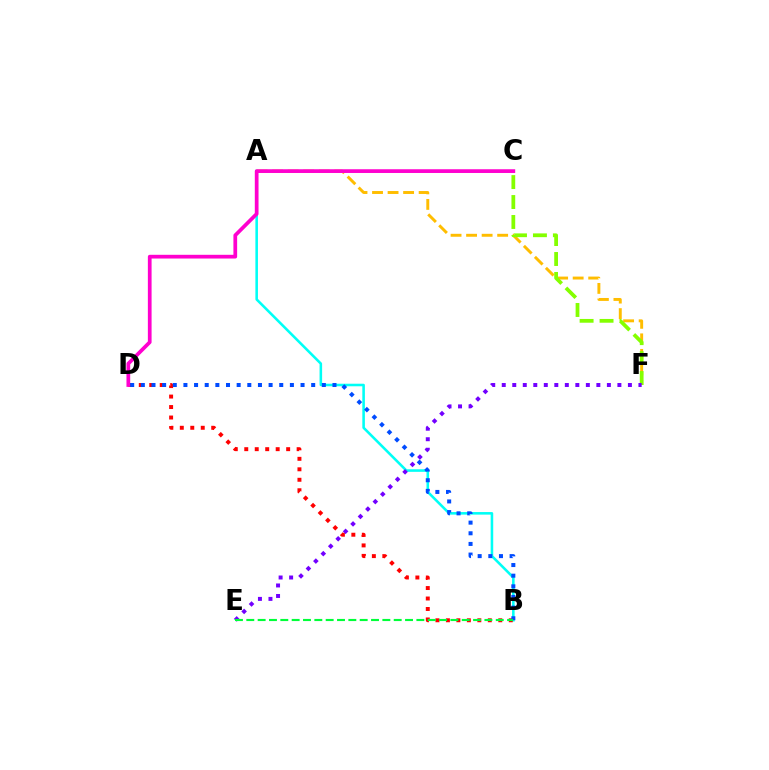{('A', 'B'): [{'color': '#00fff6', 'line_style': 'solid', 'thickness': 1.85}], ('A', 'F'): [{'color': '#ffbd00', 'line_style': 'dashed', 'thickness': 2.11}], ('B', 'D'): [{'color': '#ff0000', 'line_style': 'dotted', 'thickness': 2.85}, {'color': '#004bff', 'line_style': 'dotted', 'thickness': 2.89}], ('C', 'D'): [{'color': '#ff00cf', 'line_style': 'solid', 'thickness': 2.68}], ('C', 'F'): [{'color': '#84ff00', 'line_style': 'dashed', 'thickness': 2.71}], ('E', 'F'): [{'color': '#7200ff', 'line_style': 'dotted', 'thickness': 2.86}], ('B', 'E'): [{'color': '#00ff39', 'line_style': 'dashed', 'thickness': 1.54}]}